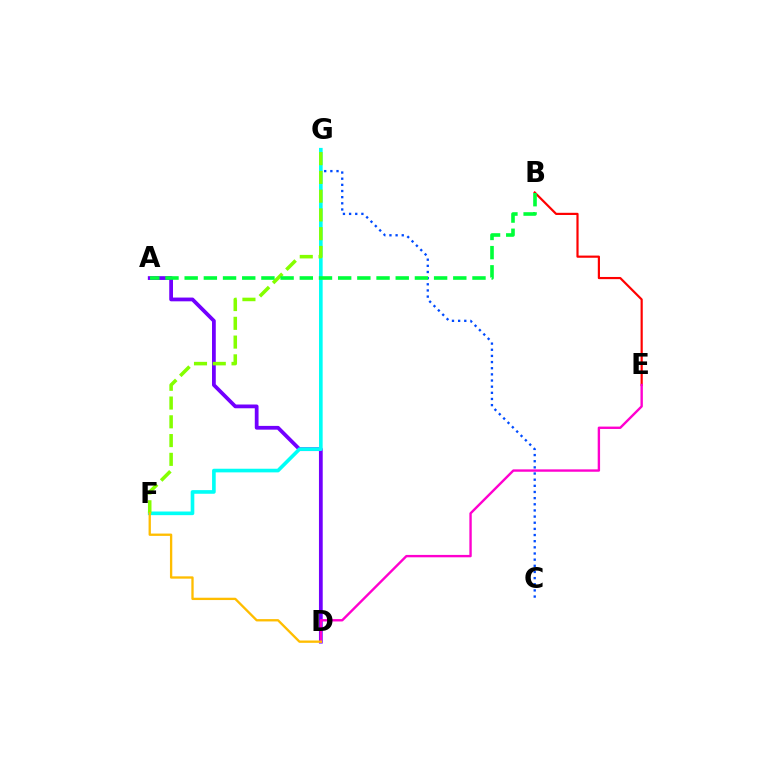{('C', 'G'): [{'color': '#004bff', 'line_style': 'dotted', 'thickness': 1.67}], ('A', 'D'): [{'color': '#7200ff', 'line_style': 'solid', 'thickness': 2.71}], ('F', 'G'): [{'color': '#00fff6', 'line_style': 'solid', 'thickness': 2.62}, {'color': '#84ff00', 'line_style': 'dashed', 'thickness': 2.55}], ('B', 'E'): [{'color': '#ff0000', 'line_style': 'solid', 'thickness': 1.57}], ('A', 'B'): [{'color': '#00ff39', 'line_style': 'dashed', 'thickness': 2.61}], ('D', 'E'): [{'color': '#ff00cf', 'line_style': 'solid', 'thickness': 1.72}], ('D', 'F'): [{'color': '#ffbd00', 'line_style': 'solid', 'thickness': 1.67}]}